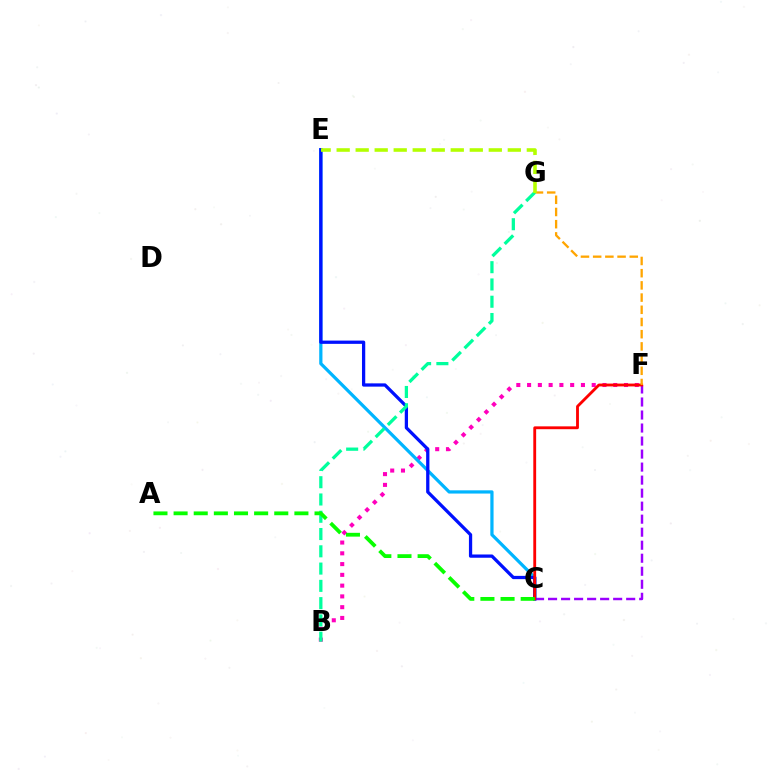{('B', 'F'): [{'color': '#ff00bd', 'line_style': 'dotted', 'thickness': 2.93}], ('C', 'F'): [{'color': '#9b00ff', 'line_style': 'dashed', 'thickness': 1.77}, {'color': '#ff0000', 'line_style': 'solid', 'thickness': 2.05}], ('C', 'E'): [{'color': '#00b5ff', 'line_style': 'solid', 'thickness': 2.33}, {'color': '#0010ff', 'line_style': 'solid', 'thickness': 2.35}], ('F', 'G'): [{'color': '#ffa500', 'line_style': 'dashed', 'thickness': 1.66}], ('B', 'G'): [{'color': '#00ff9d', 'line_style': 'dashed', 'thickness': 2.35}], ('A', 'C'): [{'color': '#08ff00', 'line_style': 'dashed', 'thickness': 2.74}], ('E', 'G'): [{'color': '#b3ff00', 'line_style': 'dashed', 'thickness': 2.58}]}